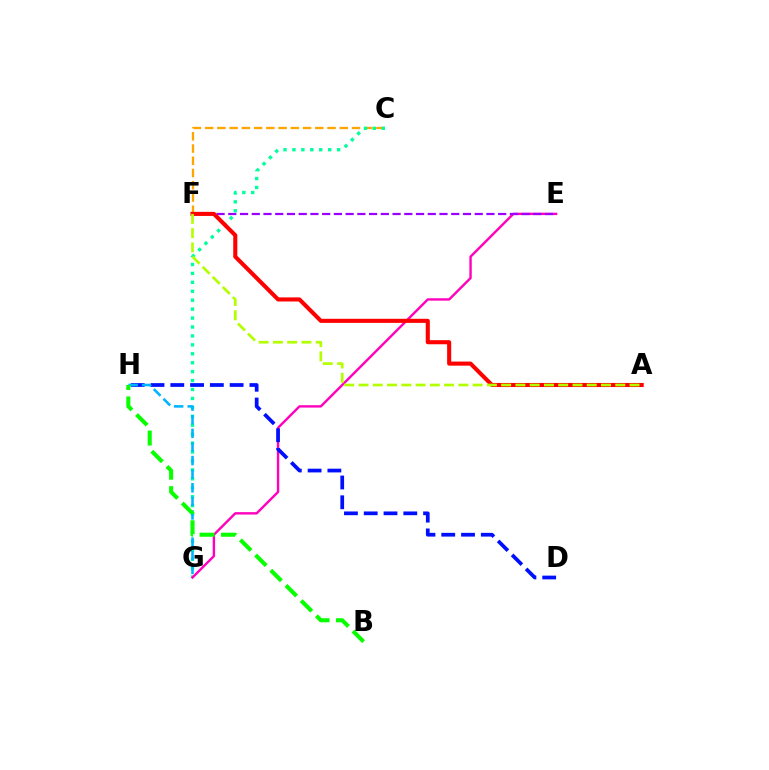{('C', 'F'): [{'color': '#ffa500', 'line_style': 'dashed', 'thickness': 1.66}], ('C', 'G'): [{'color': '#00ff9d', 'line_style': 'dotted', 'thickness': 2.43}], ('E', 'G'): [{'color': '#ff00bd', 'line_style': 'solid', 'thickness': 1.72}], ('D', 'H'): [{'color': '#0010ff', 'line_style': 'dashed', 'thickness': 2.69}], ('G', 'H'): [{'color': '#00b5ff', 'line_style': 'dashed', 'thickness': 1.85}], ('E', 'F'): [{'color': '#9b00ff', 'line_style': 'dashed', 'thickness': 1.59}], ('B', 'H'): [{'color': '#08ff00', 'line_style': 'dashed', 'thickness': 2.92}], ('A', 'F'): [{'color': '#ff0000', 'line_style': 'solid', 'thickness': 2.94}, {'color': '#b3ff00', 'line_style': 'dashed', 'thickness': 1.94}]}